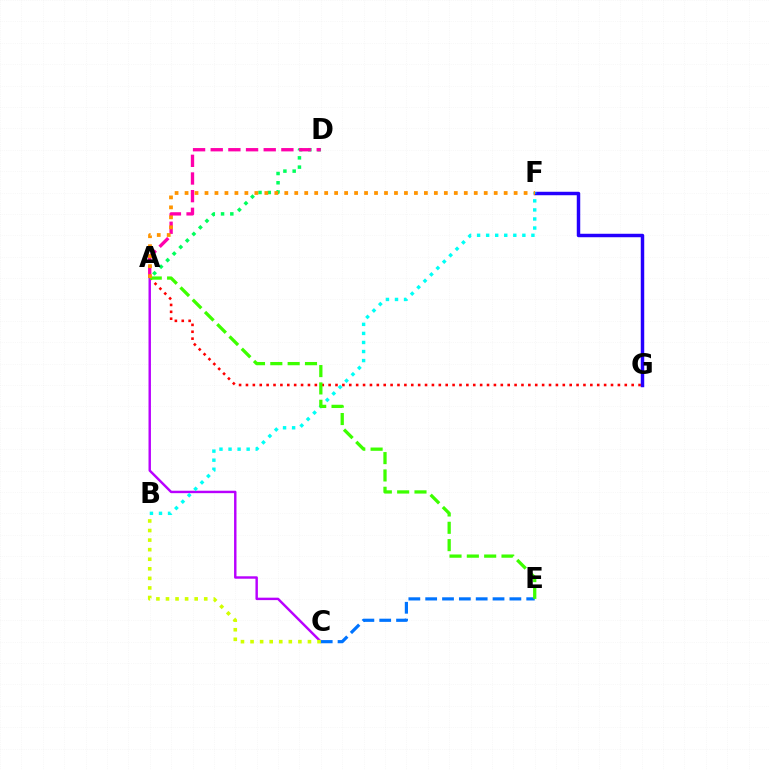{('A', 'G'): [{'color': '#ff0000', 'line_style': 'dotted', 'thickness': 1.87}], ('A', 'C'): [{'color': '#b900ff', 'line_style': 'solid', 'thickness': 1.75}], ('F', 'G'): [{'color': '#2500ff', 'line_style': 'solid', 'thickness': 2.49}], ('C', 'E'): [{'color': '#0074ff', 'line_style': 'dashed', 'thickness': 2.29}], ('A', 'D'): [{'color': '#00ff5c', 'line_style': 'dotted', 'thickness': 2.52}, {'color': '#ff00ac', 'line_style': 'dashed', 'thickness': 2.4}], ('B', 'F'): [{'color': '#00fff6', 'line_style': 'dotted', 'thickness': 2.46}], ('B', 'C'): [{'color': '#d1ff00', 'line_style': 'dotted', 'thickness': 2.6}], ('A', 'E'): [{'color': '#3dff00', 'line_style': 'dashed', 'thickness': 2.35}], ('A', 'F'): [{'color': '#ff9400', 'line_style': 'dotted', 'thickness': 2.71}]}